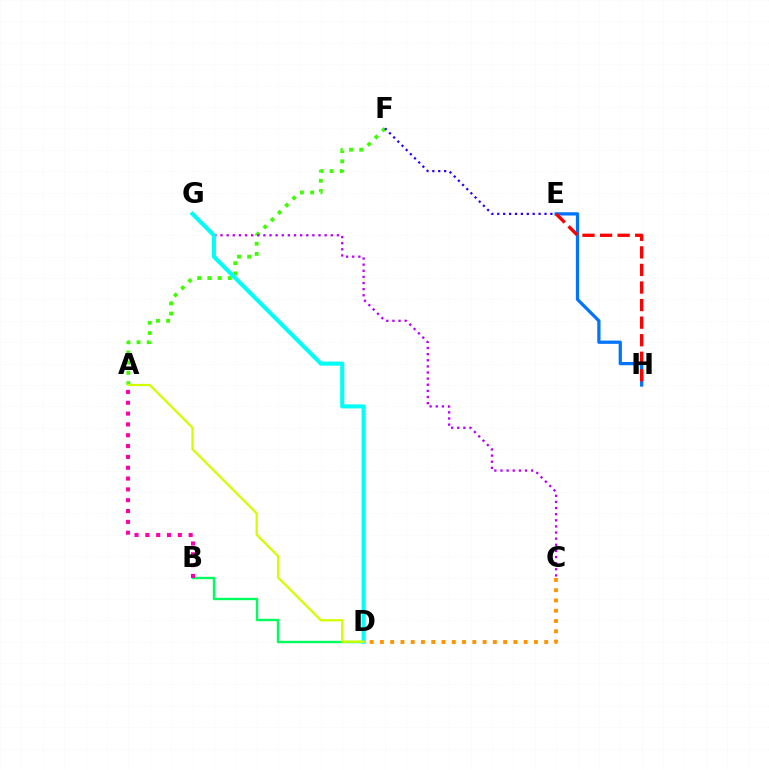{('B', 'D'): [{'color': '#00ff5c', 'line_style': 'solid', 'thickness': 1.73}], ('A', 'F'): [{'color': '#3dff00', 'line_style': 'dotted', 'thickness': 2.77}], ('E', 'F'): [{'color': '#2500ff', 'line_style': 'dotted', 'thickness': 1.6}], ('C', 'G'): [{'color': '#b900ff', 'line_style': 'dotted', 'thickness': 1.66}], ('A', 'B'): [{'color': '#ff00ac', 'line_style': 'dotted', 'thickness': 2.94}], ('D', 'G'): [{'color': '#00fff6', 'line_style': 'solid', 'thickness': 2.94}], ('A', 'D'): [{'color': '#d1ff00', 'line_style': 'solid', 'thickness': 1.64}], ('E', 'H'): [{'color': '#0074ff', 'line_style': 'solid', 'thickness': 2.34}, {'color': '#ff0000', 'line_style': 'dashed', 'thickness': 2.39}], ('C', 'D'): [{'color': '#ff9400', 'line_style': 'dotted', 'thickness': 2.79}]}